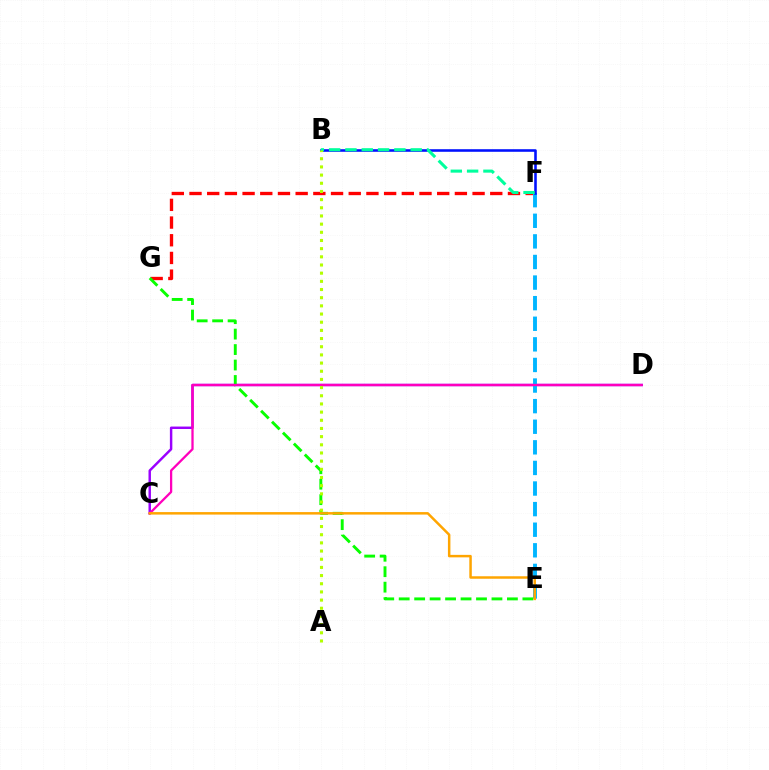{('C', 'D'): [{'color': '#9b00ff', 'line_style': 'solid', 'thickness': 1.76}, {'color': '#ff00bd', 'line_style': 'solid', 'thickness': 1.64}], ('F', 'G'): [{'color': '#ff0000', 'line_style': 'dashed', 'thickness': 2.4}], ('E', 'F'): [{'color': '#00b5ff', 'line_style': 'dashed', 'thickness': 2.8}], ('E', 'G'): [{'color': '#08ff00', 'line_style': 'dashed', 'thickness': 2.1}], ('C', 'E'): [{'color': '#ffa500', 'line_style': 'solid', 'thickness': 1.79}], ('B', 'F'): [{'color': '#0010ff', 'line_style': 'solid', 'thickness': 1.85}, {'color': '#00ff9d', 'line_style': 'dashed', 'thickness': 2.22}], ('A', 'B'): [{'color': '#b3ff00', 'line_style': 'dotted', 'thickness': 2.22}]}